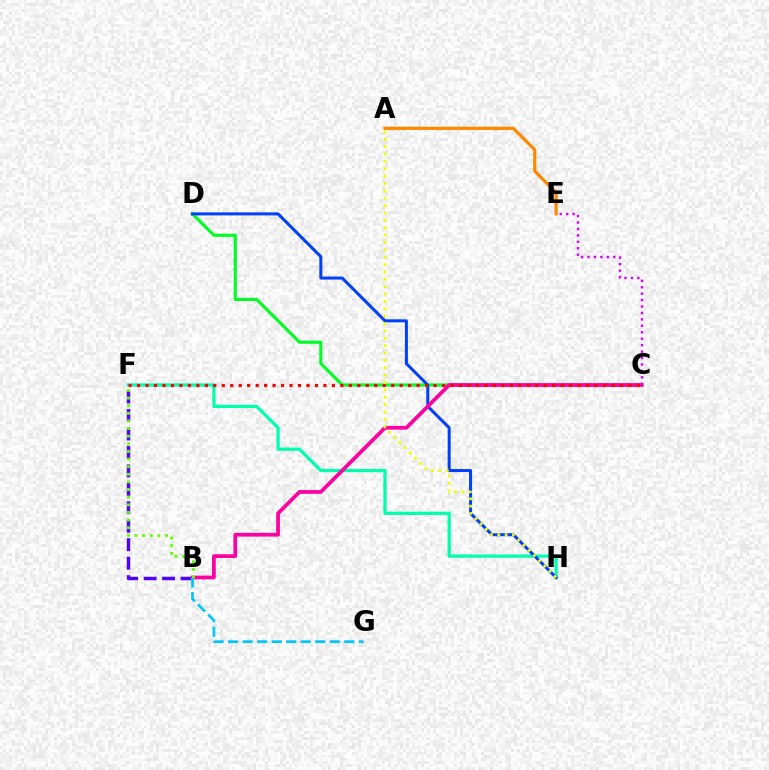{('F', 'H'): [{'color': '#00ffaf', 'line_style': 'solid', 'thickness': 2.34}], ('C', 'D'): [{'color': '#00ff27', 'line_style': 'solid', 'thickness': 2.26}], ('A', 'E'): [{'color': '#ff8800', 'line_style': 'solid', 'thickness': 2.3}], ('D', 'H'): [{'color': '#003fff', 'line_style': 'solid', 'thickness': 2.17}], ('B', 'F'): [{'color': '#4f00ff', 'line_style': 'dashed', 'thickness': 2.51}, {'color': '#66ff00', 'line_style': 'dotted', 'thickness': 2.07}], ('B', 'C'): [{'color': '#ff00a0', 'line_style': 'solid', 'thickness': 2.69}], ('C', 'E'): [{'color': '#d600ff', 'line_style': 'dotted', 'thickness': 1.75}], ('B', 'G'): [{'color': '#00c7ff', 'line_style': 'dashed', 'thickness': 1.97}], ('C', 'F'): [{'color': '#ff0000', 'line_style': 'dotted', 'thickness': 2.3}], ('A', 'H'): [{'color': '#eeff00', 'line_style': 'dotted', 'thickness': 2.0}]}